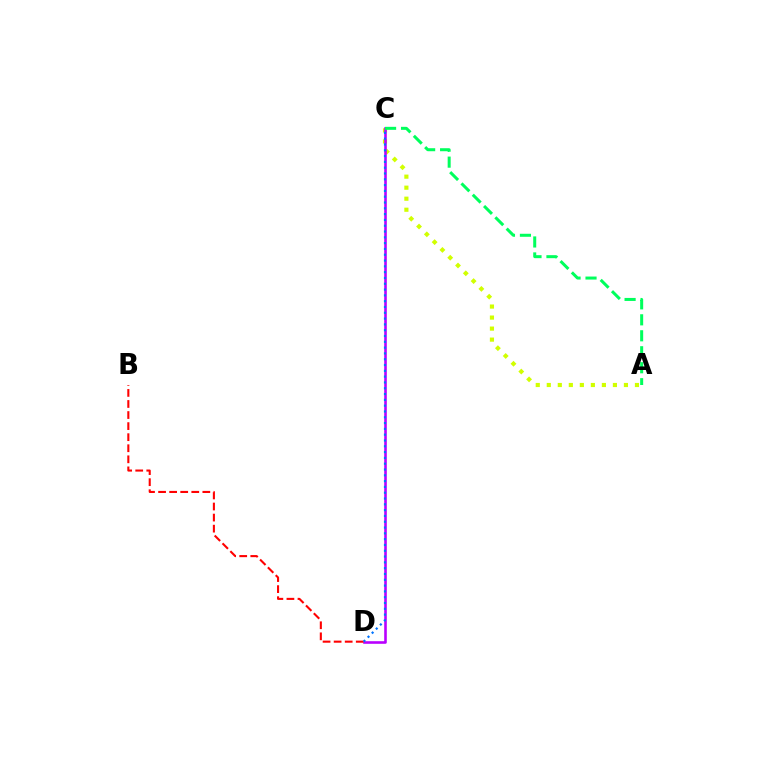{('A', 'C'): [{'color': '#d1ff00', 'line_style': 'dotted', 'thickness': 2.99}, {'color': '#00ff5c', 'line_style': 'dashed', 'thickness': 2.17}], ('C', 'D'): [{'color': '#b900ff', 'line_style': 'solid', 'thickness': 1.87}, {'color': '#0074ff', 'line_style': 'dotted', 'thickness': 1.58}], ('B', 'D'): [{'color': '#ff0000', 'line_style': 'dashed', 'thickness': 1.5}]}